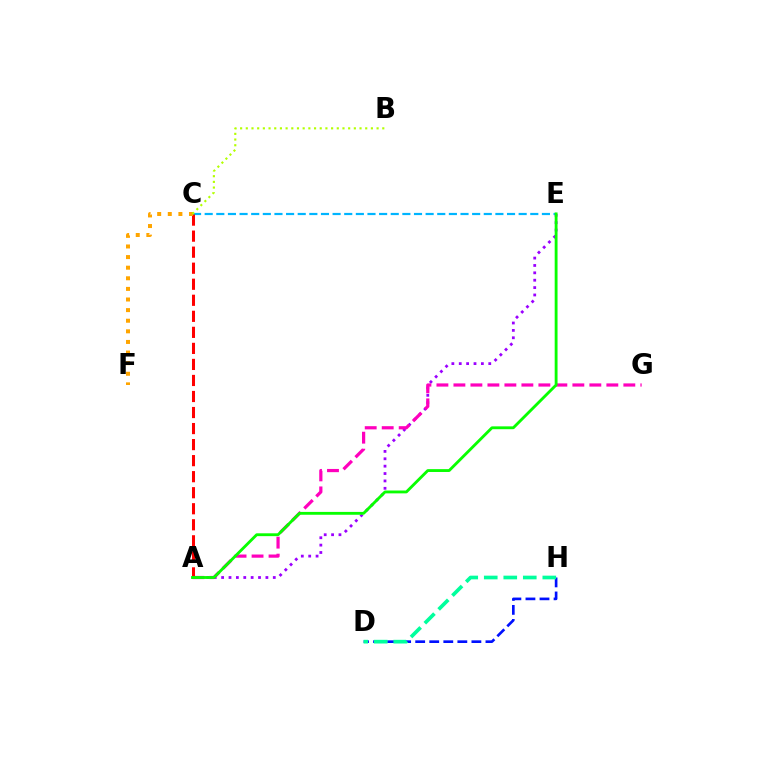{('D', 'H'): [{'color': '#0010ff', 'line_style': 'dashed', 'thickness': 1.91}, {'color': '#00ff9d', 'line_style': 'dashed', 'thickness': 2.65}], ('A', 'E'): [{'color': '#9b00ff', 'line_style': 'dotted', 'thickness': 2.0}, {'color': '#08ff00', 'line_style': 'solid', 'thickness': 2.05}], ('C', 'E'): [{'color': '#00b5ff', 'line_style': 'dashed', 'thickness': 1.58}], ('A', 'G'): [{'color': '#ff00bd', 'line_style': 'dashed', 'thickness': 2.31}], ('A', 'C'): [{'color': '#ff0000', 'line_style': 'dashed', 'thickness': 2.18}], ('C', 'F'): [{'color': '#ffa500', 'line_style': 'dotted', 'thickness': 2.88}], ('B', 'C'): [{'color': '#b3ff00', 'line_style': 'dotted', 'thickness': 1.55}]}